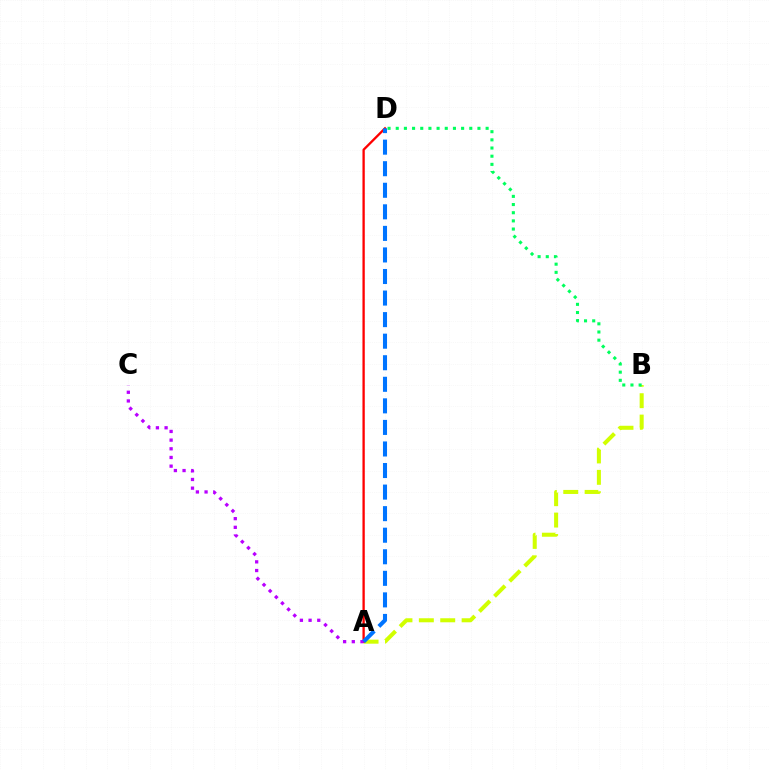{('A', 'B'): [{'color': '#d1ff00', 'line_style': 'dashed', 'thickness': 2.9}], ('B', 'D'): [{'color': '#00ff5c', 'line_style': 'dotted', 'thickness': 2.22}], ('A', 'D'): [{'color': '#ff0000', 'line_style': 'solid', 'thickness': 1.67}, {'color': '#0074ff', 'line_style': 'dashed', 'thickness': 2.93}], ('A', 'C'): [{'color': '#b900ff', 'line_style': 'dotted', 'thickness': 2.36}]}